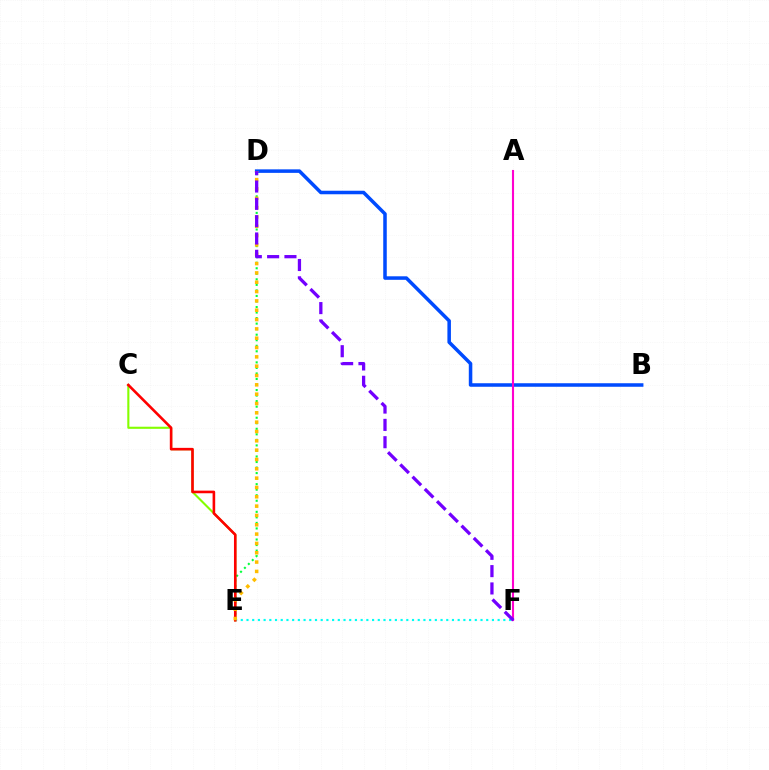{('C', 'E'): [{'color': '#84ff00', 'line_style': 'solid', 'thickness': 1.52}, {'color': '#ff0000', 'line_style': 'solid', 'thickness': 1.88}], ('D', 'E'): [{'color': '#00ff39', 'line_style': 'dotted', 'thickness': 1.5}, {'color': '#ffbd00', 'line_style': 'dotted', 'thickness': 2.53}], ('E', 'F'): [{'color': '#00fff6', 'line_style': 'dotted', 'thickness': 1.55}], ('B', 'D'): [{'color': '#004bff', 'line_style': 'solid', 'thickness': 2.54}], ('A', 'F'): [{'color': '#ff00cf', 'line_style': 'solid', 'thickness': 1.52}], ('D', 'F'): [{'color': '#7200ff', 'line_style': 'dashed', 'thickness': 2.35}]}